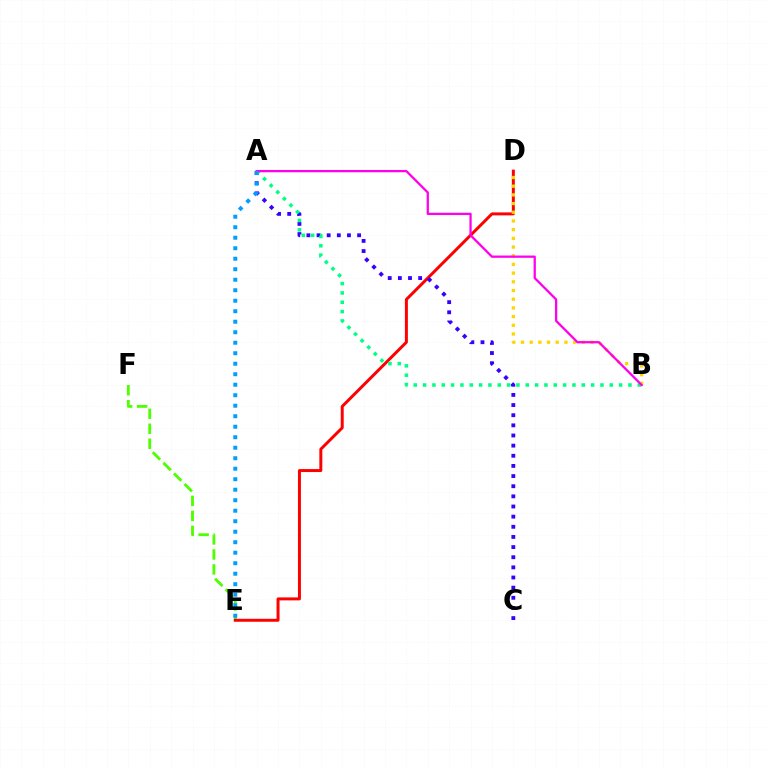{('E', 'F'): [{'color': '#4fff00', 'line_style': 'dashed', 'thickness': 2.03}], ('D', 'E'): [{'color': '#ff0000', 'line_style': 'solid', 'thickness': 2.14}], ('A', 'C'): [{'color': '#3700ff', 'line_style': 'dotted', 'thickness': 2.76}], ('A', 'B'): [{'color': '#00ff86', 'line_style': 'dotted', 'thickness': 2.54}, {'color': '#ff00ed', 'line_style': 'solid', 'thickness': 1.64}], ('B', 'D'): [{'color': '#ffd500', 'line_style': 'dotted', 'thickness': 2.36}], ('A', 'E'): [{'color': '#009eff', 'line_style': 'dotted', 'thickness': 2.85}]}